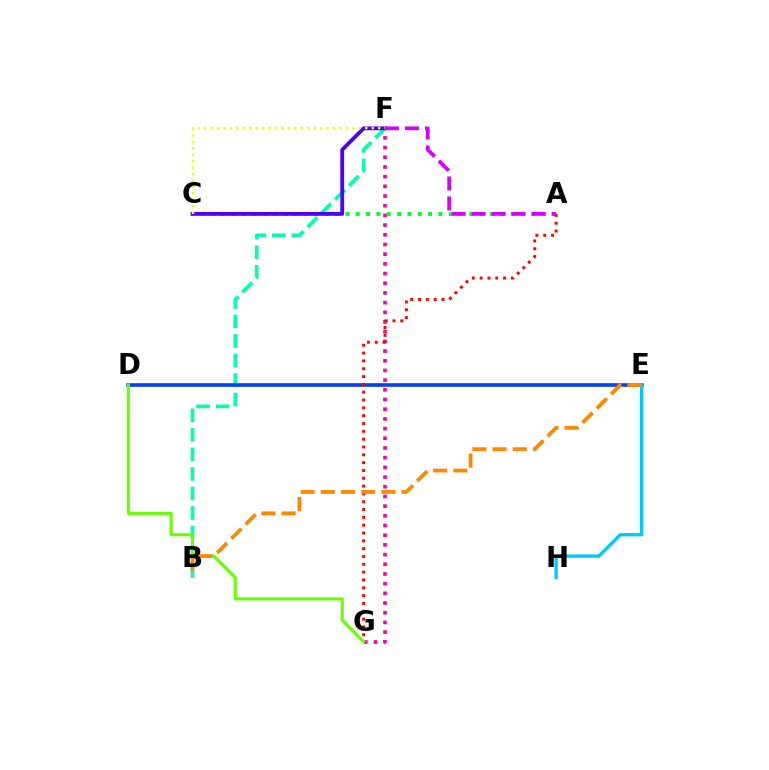{('A', 'C'): [{'color': '#00ff27', 'line_style': 'dotted', 'thickness': 2.81}], ('B', 'F'): [{'color': '#00ffaf', 'line_style': 'dashed', 'thickness': 2.65}], ('D', 'E'): [{'color': '#003fff', 'line_style': 'solid', 'thickness': 2.6}], ('F', 'G'): [{'color': '#ff00a0', 'line_style': 'dotted', 'thickness': 2.63}], ('A', 'G'): [{'color': '#ff0000', 'line_style': 'dotted', 'thickness': 2.13}], ('E', 'H'): [{'color': '#00c7ff', 'line_style': 'solid', 'thickness': 2.39}], ('D', 'G'): [{'color': '#66ff00', 'line_style': 'solid', 'thickness': 2.22}], ('C', 'F'): [{'color': '#4f00ff', 'line_style': 'solid', 'thickness': 2.75}, {'color': '#eeff00', 'line_style': 'dotted', 'thickness': 1.75}], ('A', 'F'): [{'color': '#d600ff', 'line_style': 'dashed', 'thickness': 2.71}], ('B', 'E'): [{'color': '#ff8800', 'line_style': 'dashed', 'thickness': 2.74}]}